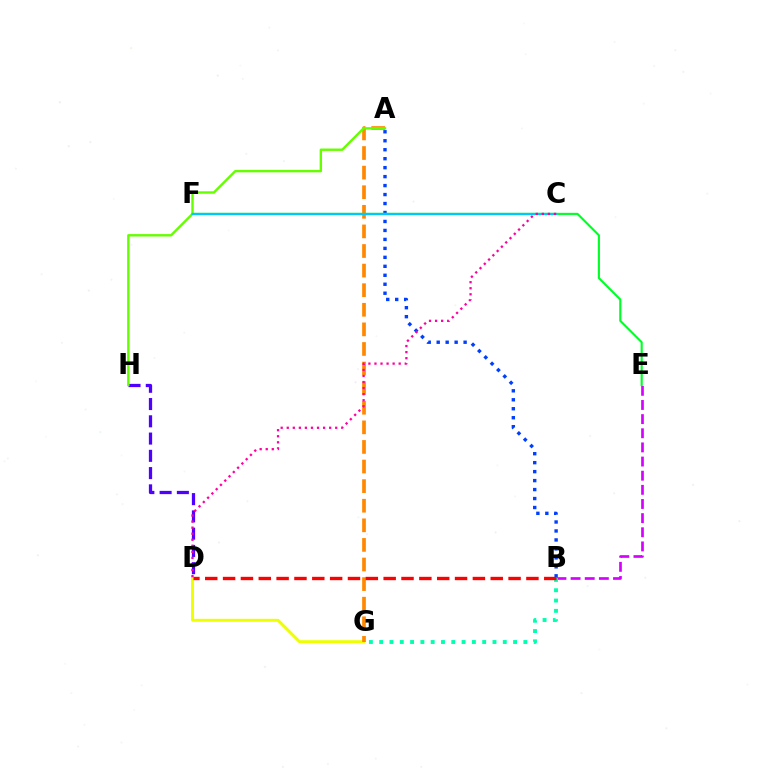{('A', 'B'): [{'color': '#003fff', 'line_style': 'dotted', 'thickness': 2.44}], ('D', 'G'): [{'color': '#eeff00', 'line_style': 'solid', 'thickness': 2.09}], ('A', 'G'): [{'color': '#ff8800', 'line_style': 'dashed', 'thickness': 2.66}], ('D', 'H'): [{'color': '#4f00ff', 'line_style': 'dashed', 'thickness': 2.34}], ('A', 'H'): [{'color': '#66ff00', 'line_style': 'solid', 'thickness': 1.72}], ('B', 'E'): [{'color': '#d600ff', 'line_style': 'dashed', 'thickness': 1.92}], ('B', 'G'): [{'color': '#00ffaf', 'line_style': 'dotted', 'thickness': 2.8}], ('E', 'F'): [{'color': '#00ff27', 'line_style': 'solid', 'thickness': 1.53}], ('C', 'F'): [{'color': '#00c7ff', 'line_style': 'solid', 'thickness': 1.58}], ('B', 'D'): [{'color': '#ff0000', 'line_style': 'dashed', 'thickness': 2.42}], ('C', 'D'): [{'color': '#ff00a0', 'line_style': 'dotted', 'thickness': 1.65}]}